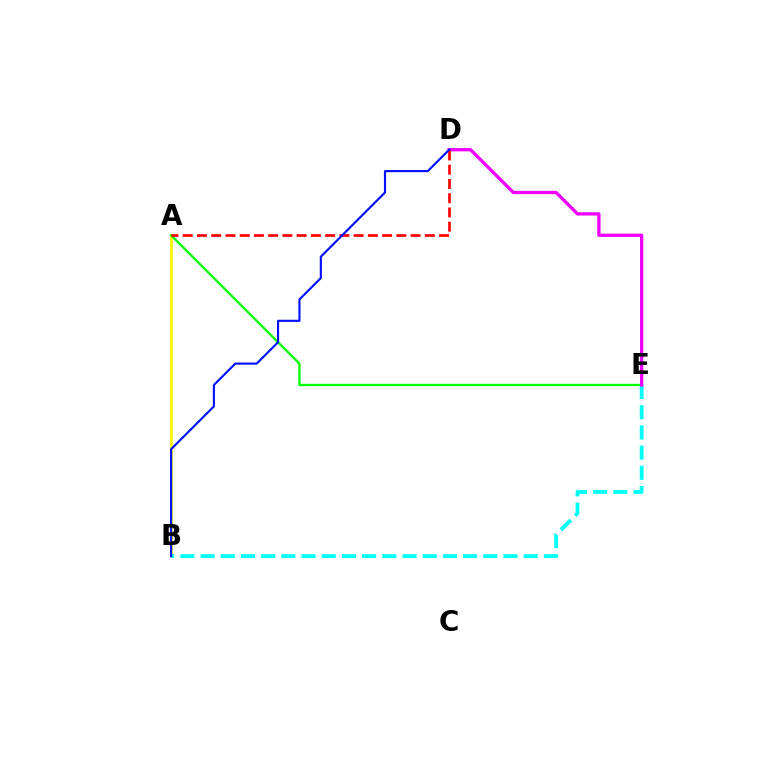{('A', 'B'): [{'color': '#fcf500', 'line_style': 'solid', 'thickness': 1.99}], ('A', 'E'): [{'color': '#08ff00', 'line_style': 'solid', 'thickness': 1.7}], ('B', 'E'): [{'color': '#00fff6', 'line_style': 'dashed', 'thickness': 2.74}], ('D', 'E'): [{'color': '#ee00ff', 'line_style': 'solid', 'thickness': 2.38}], ('A', 'D'): [{'color': '#ff0000', 'line_style': 'dashed', 'thickness': 1.93}], ('B', 'D'): [{'color': '#0010ff', 'line_style': 'solid', 'thickness': 1.54}]}